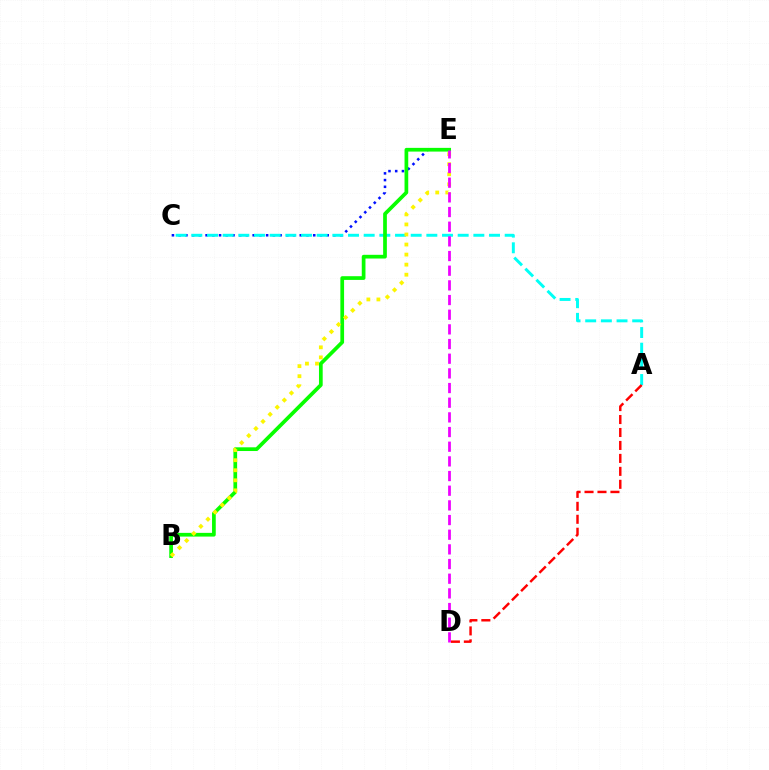{('C', 'E'): [{'color': '#0010ff', 'line_style': 'dotted', 'thickness': 1.83}], ('A', 'C'): [{'color': '#00fff6', 'line_style': 'dashed', 'thickness': 2.13}], ('B', 'E'): [{'color': '#08ff00', 'line_style': 'solid', 'thickness': 2.67}, {'color': '#fcf500', 'line_style': 'dotted', 'thickness': 2.73}], ('A', 'D'): [{'color': '#ff0000', 'line_style': 'dashed', 'thickness': 1.76}], ('D', 'E'): [{'color': '#ee00ff', 'line_style': 'dashed', 'thickness': 1.99}]}